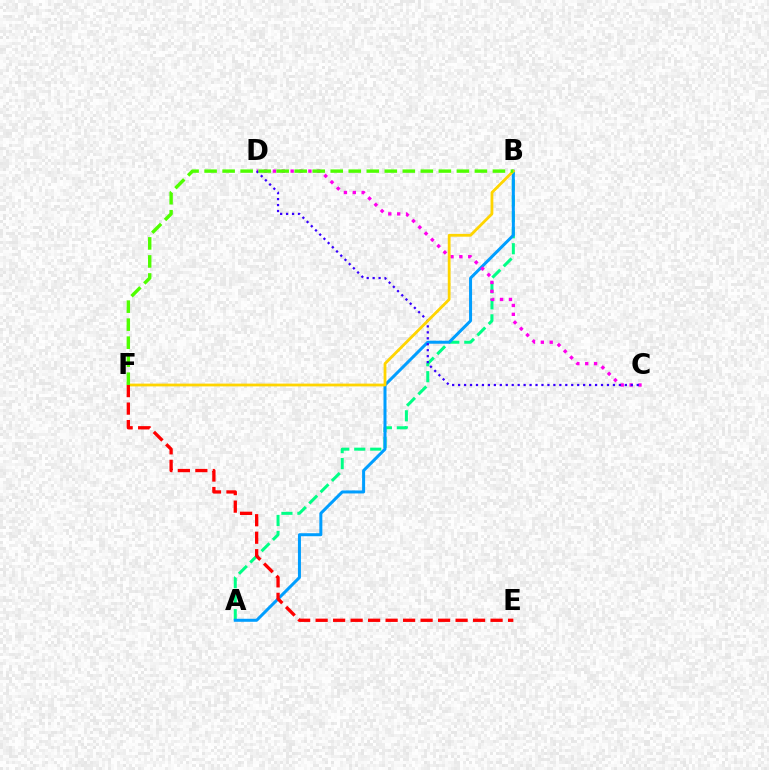{('A', 'B'): [{'color': '#00ff86', 'line_style': 'dashed', 'thickness': 2.17}, {'color': '#009eff', 'line_style': 'solid', 'thickness': 2.17}], ('C', 'D'): [{'color': '#ff00ed', 'line_style': 'dotted', 'thickness': 2.41}, {'color': '#3700ff', 'line_style': 'dotted', 'thickness': 1.62}], ('B', 'F'): [{'color': '#ffd500', 'line_style': 'solid', 'thickness': 2.01}, {'color': '#4fff00', 'line_style': 'dashed', 'thickness': 2.45}], ('E', 'F'): [{'color': '#ff0000', 'line_style': 'dashed', 'thickness': 2.38}]}